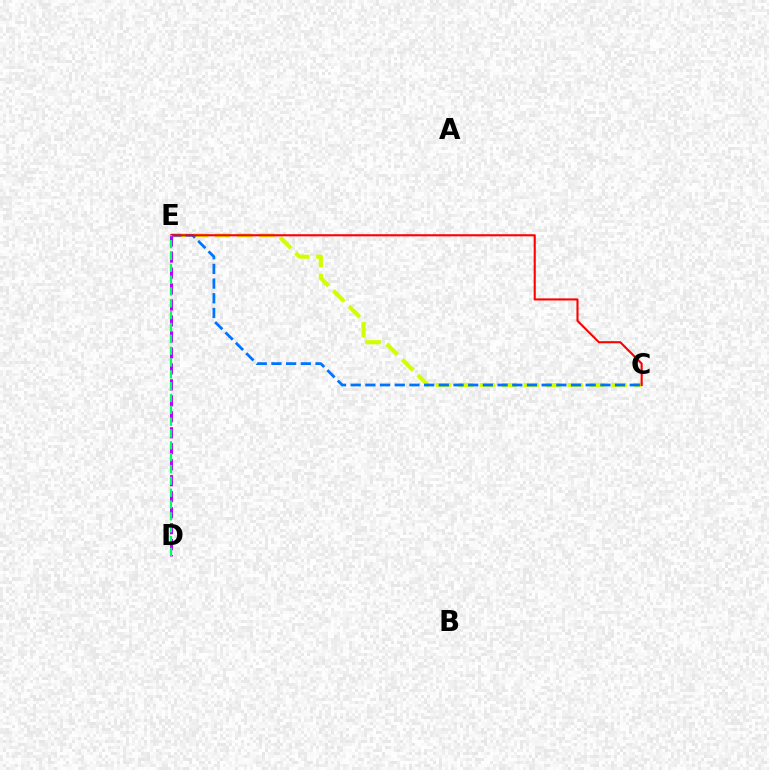{('C', 'E'): [{'color': '#d1ff00', 'line_style': 'dashed', 'thickness': 2.99}, {'color': '#0074ff', 'line_style': 'dashed', 'thickness': 2.0}, {'color': '#ff0000', 'line_style': 'solid', 'thickness': 1.51}], ('D', 'E'): [{'color': '#b900ff', 'line_style': 'dashed', 'thickness': 2.17}, {'color': '#00ff5c', 'line_style': 'dashed', 'thickness': 1.61}]}